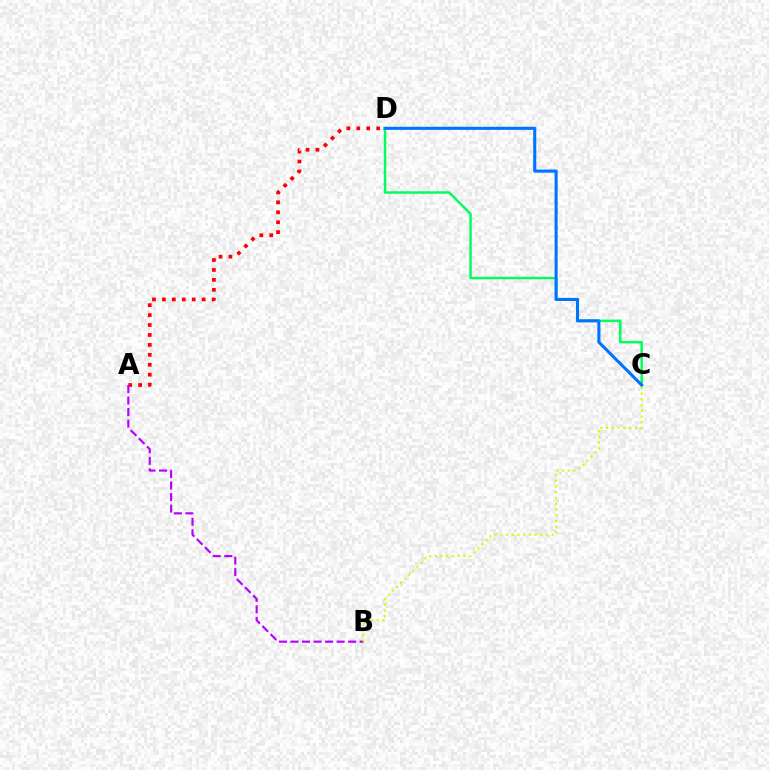{('A', 'D'): [{'color': '#ff0000', 'line_style': 'dotted', 'thickness': 2.7}], ('A', 'B'): [{'color': '#b900ff', 'line_style': 'dashed', 'thickness': 1.57}], ('C', 'D'): [{'color': '#00ff5c', 'line_style': 'solid', 'thickness': 1.77}, {'color': '#0074ff', 'line_style': 'solid', 'thickness': 2.22}], ('B', 'C'): [{'color': '#d1ff00', 'line_style': 'dotted', 'thickness': 1.55}]}